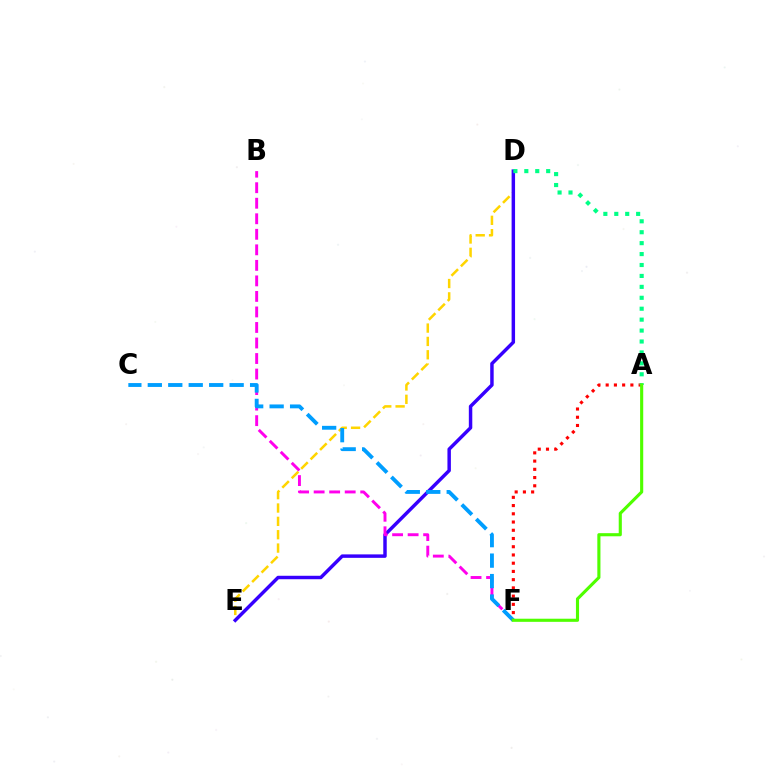{('D', 'E'): [{'color': '#ffd500', 'line_style': 'dashed', 'thickness': 1.81}, {'color': '#3700ff', 'line_style': 'solid', 'thickness': 2.49}], ('B', 'F'): [{'color': '#ff00ed', 'line_style': 'dashed', 'thickness': 2.11}], ('C', 'F'): [{'color': '#009eff', 'line_style': 'dashed', 'thickness': 2.78}], ('A', 'F'): [{'color': '#ff0000', 'line_style': 'dotted', 'thickness': 2.24}, {'color': '#4fff00', 'line_style': 'solid', 'thickness': 2.25}], ('A', 'D'): [{'color': '#00ff86', 'line_style': 'dotted', 'thickness': 2.97}]}